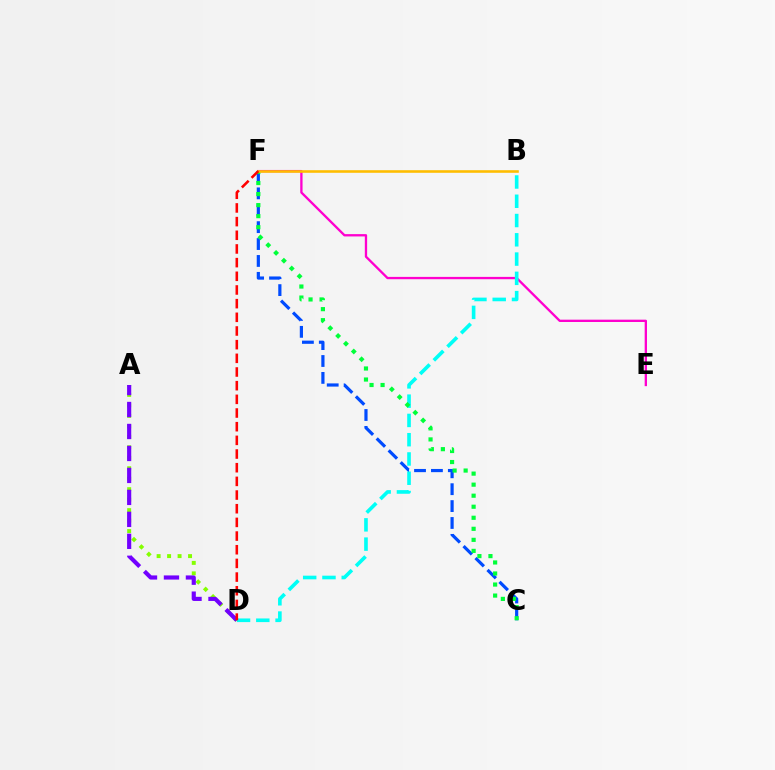{('E', 'F'): [{'color': '#ff00cf', 'line_style': 'solid', 'thickness': 1.67}], ('C', 'F'): [{'color': '#004bff', 'line_style': 'dashed', 'thickness': 2.3}, {'color': '#00ff39', 'line_style': 'dotted', 'thickness': 3.0}], ('B', 'D'): [{'color': '#00fff6', 'line_style': 'dashed', 'thickness': 2.62}], ('A', 'D'): [{'color': '#84ff00', 'line_style': 'dotted', 'thickness': 2.85}, {'color': '#7200ff', 'line_style': 'dashed', 'thickness': 2.98}], ('B', 'F'): [{'color': '#ffbd00', 'line_style': 'solid', 'thickness': 1.87}], ('D', 'F'): [{'color': '#ff0000', 'line_style': 'dashed', 'thickness': 1.86}]}